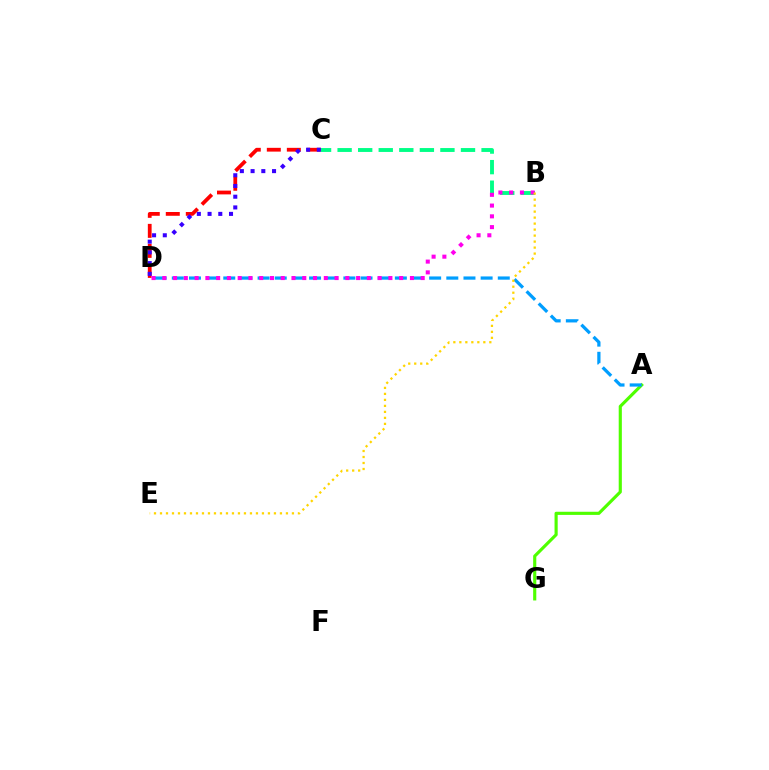{('C', 'D'): [{'color': '#ff0000', 'line_style': 'dashed', 'thickness': 2.72}, {'color': '#3700ff', 'line_style': 'dotted', 'thickness': 2.91}], ('A', 'G'): [{'color': '#4fff00', 'line_style': 'solid', 'thickness': 2.26}], ('B', 'C'): [{'color': '#00ff86', 'line_style': 'dashed', 'thickness': 2.79}], ('A', 'D'): [{'color': '#009eff', 'line_style': 'dashed', 'thickness': 2.33}], ('B', 'D'): [{'color': '#ff00ed', 'line_style': 'dotted', 'thickness': 2.93}], ('B', 'E'): [{'color': '#ffd500', 'line_style': 'dotted', 'thickness': 1.63}]}